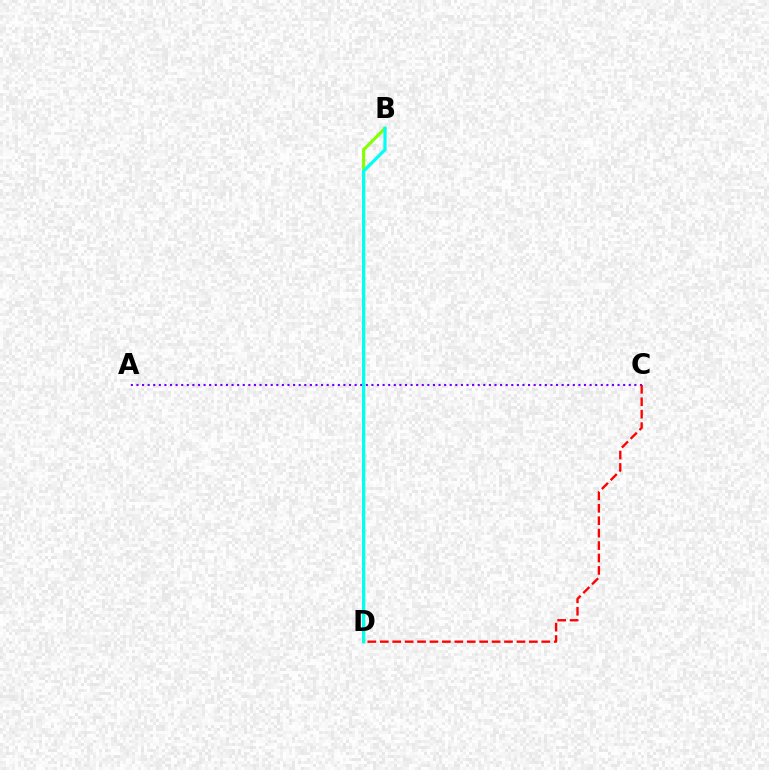{('A', 'C'): [{'color': '#7200ff', 'line_style': 'dotted', 'thickness': 1.52}], ('C', 'D'): [{'color': '#ff0000', 'line_style': 'dashed', 'thickness': 1.69}], ('B', 'D'): [{'color': '#84ff00', 'line_style': 'solid', 'thickness': 2.21}, {'color': '#00fff6', 'line_style': 'solid', 'thickness': 2.3}]}